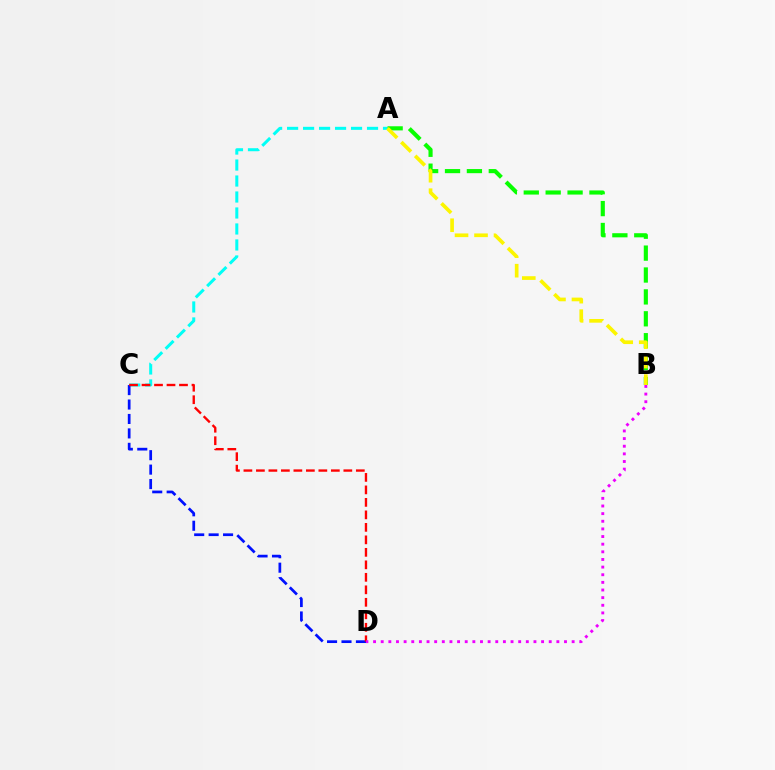{('A', 'C'): [{'color': '#00fff6', 'line_style': 'dashed', 'thickness': 2.17}], ('A', 'B'): [{'color': '#08ff00', 'line_style': 'dashed', 'thickness': 2.97}, {'color': '#fcf500', 'line_style': 'dashed', 'thickness': 2.65}], ('C', 'D'): [{'color': '#0010ff', 'line_style': 'dashed', 'thickness': 1.96}, {'color': '#ff0000', 'line_style': 'dashed', 'thickness': 1.7}], ('B', 'D'): [{'color': '#ee00ff', 'line_style': 'dotted', 'thickness': 2.08}]}